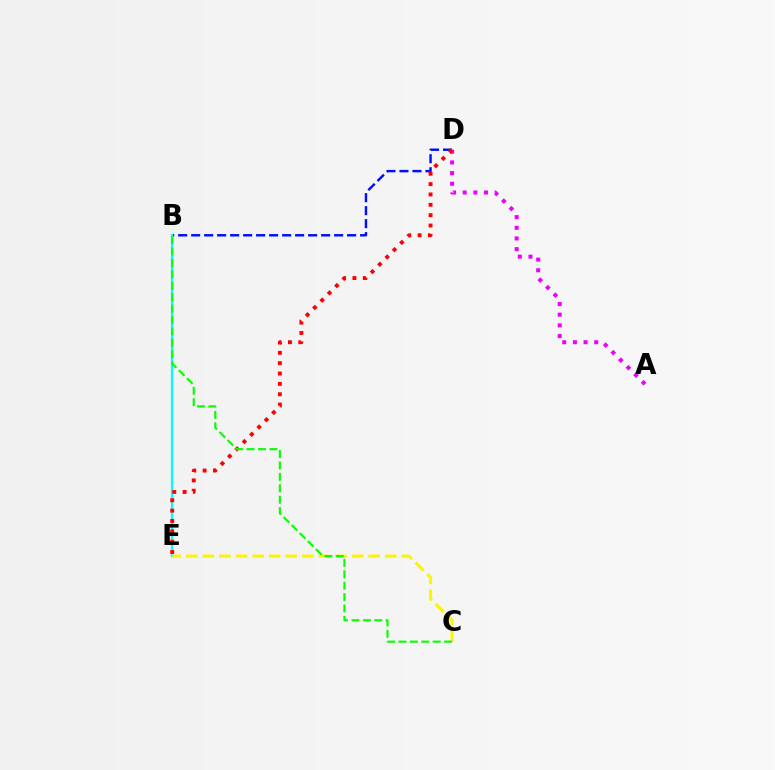{('B', 'D'): [{'color': '#0010ff', 'line_style': 'dashed', 'thickness': 1.77}], ('B', 'E'): [{'color': '#00fff6', 'line_style': 'solid', 'thickness': 1.62}], ('C', 'E'): [{'color': '#fcf500', 'line_style': 'dashed', 'thickness': 2.25}], ('A', 'D'): [{'color': '#ee00ff', 'line_style': 'dotted', 'thickness': 2.9}], ('D', 'E'): [{'color': '#ff0000', 'line_style': 'dotted', 'thickness': 2.81}], ('B', 'C'): [{'color': '#08ff00', 'line_style': 'dashed', 'thickness': 1.55}]}